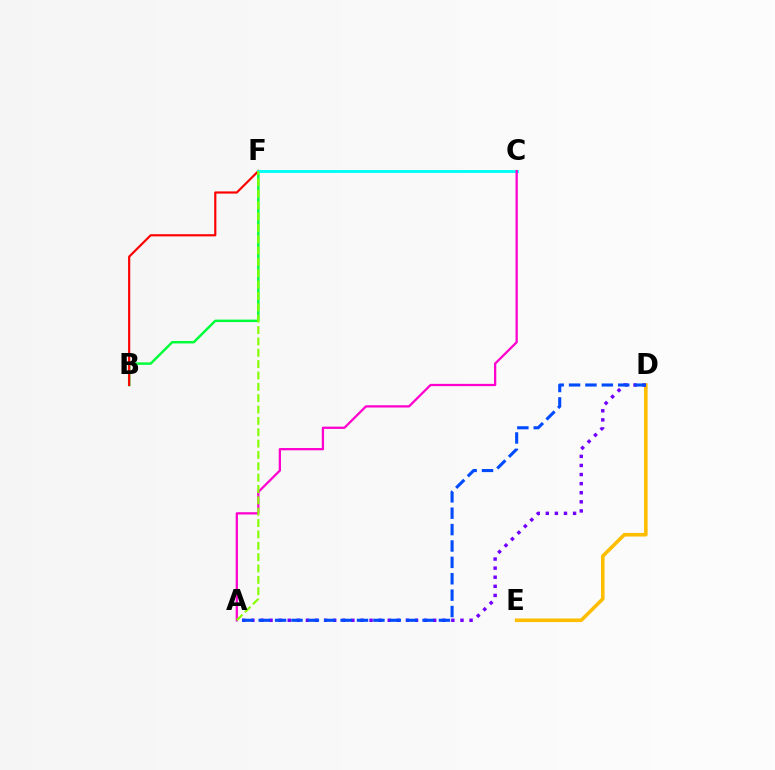{('D', 'E'): [{'color': '#ffbd00', 'line_style': 'solid', 'thickness': 2.59}], ('B', 'F'): [{'color': '#00ff39', 'line_style': 'solid', 'thickness': 1.77}, {'color': '#ff0000', 'line_style': 'solid', 'thickness': 1.57}], ('A', 'D'): [{'color': '#7200ff', 'line_style': 'dotted', 'thickness': 2.47}, {'color': '#004bff', 'line_style': 'dashed', 'thickness': 2.23}], ('C', 'F'): [{'color': '#00fff6', 'line_style': 'solid', 'thickness': 2.06}], ('A', 'C'): [{'color': '#ff00cf', 'line_style': 'solid', 'thickness': 1.63}], ('A', 'F'): [{'color': '#84ff00', 'line_style': 'dashed', 'thickness': 1.54}]}